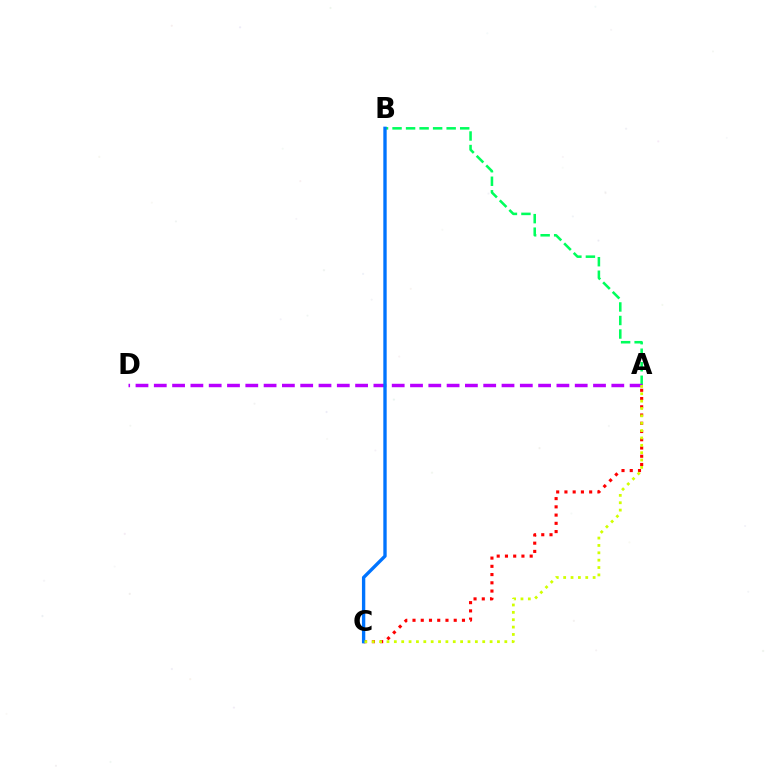{('A', 'B'): [{'color': '#00ff5c', 'line_style': 'dashed', 'thickness': 1.84}], ('A', 'C'): [{'color': '#ff0000', 'line_style': 'dotted', 'thickness': 2.24}, {'color': '#d1ff00', 'line_style': 'dotted', 'thickness': 2.0}], ('A', 'D'): [{'color': '#b900ff', 'line_style': 'dashed', 'thickness': 2.49}], ('B', 'C'): [{'color': '#0074ff', 'line_style': 'solid', 'thickness': 2.41}]}